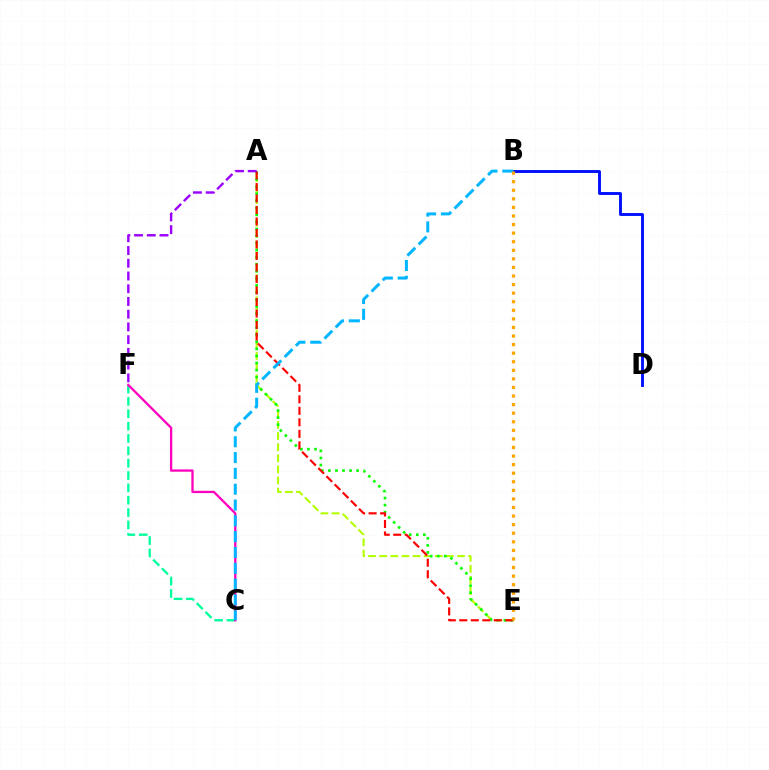{('B', 'D'): [{'color': '#0010ff', 'line_style': 'solid', 'thickness': 2.09}], ('A', 'E'): [{'color': '#b3ff00', 'line_style': 'dashed', 'thickness': 1.51}, {'color': '#08ff00', 'line_style': 'dotted', 'thickness': 1.92}, {'color': '#ff0000', 'line_style': 'dashed', 'thickness': 1.56}], ('C', 'F'): [{'color': '#00ff9d', 'line_style': 'dashed', 'thickness': 1.68}, {'color': '#ff00bd', 'line_style': 'solid', 'thickness': 1.65}], ('A', 'F'): [{'color': '#9b00ff', 'line_style': 'dashed', 'thickness': 1.73}], ('B', 'C'): [{'color': '#00b5ff', 'line_style': 'dashed', 'thickness': 2.15}], ('B', 'E'): [{'color': '#ffa500', 'line_style': 'dotted', 'thickness': 2.33}]}